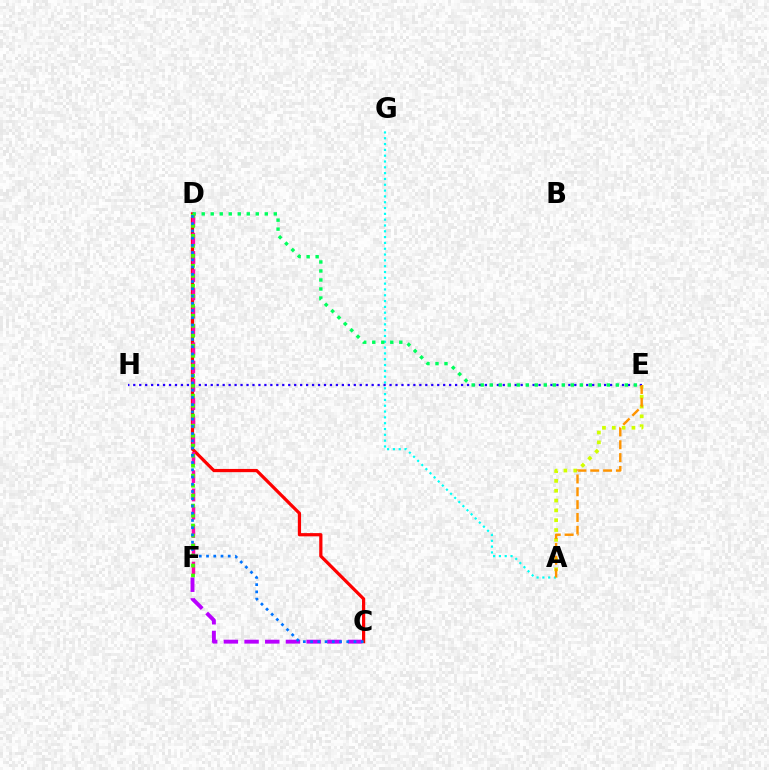{('A', 'G'): [{'color': '#00fff6', 'line_style': 'dotted', 'thickness': 1.58}], ('A', 'E'): [{'color': '#d1ff00', 'line_style': 'dotted', 'thickness': 2.67}, {'color': '#ff9400', 'line_style': 'dashed', 'thickness': 1.74}], ('C', 'D'): [{'color': '#ff0000', 'line_style': 'solid', 'thickness': 2.32}, {'color': '#0074ff', 'line_style': 'dotted', 'thickness': 1.97}], ('E', 'H'): [{'color': '#2500ff', 'line_style': 'dotted', 'thickness': 1.62}], ('D', 'E'): [{'color': '#00ff5c', 'line_style': 'dotted', 'thickness': 2.45}], ('D', 'F'): [{'color': '#ff00ac', 'line_style': 'dashed', 'thickness': 2.48}, {'color': '#3dff00', 'line_style': 'dotted', 'thickness': 2.71}], ('C', 'F'): [{'color': '#b900ff', 'line_style': 'dashed', 'thickness': 2.81}]}